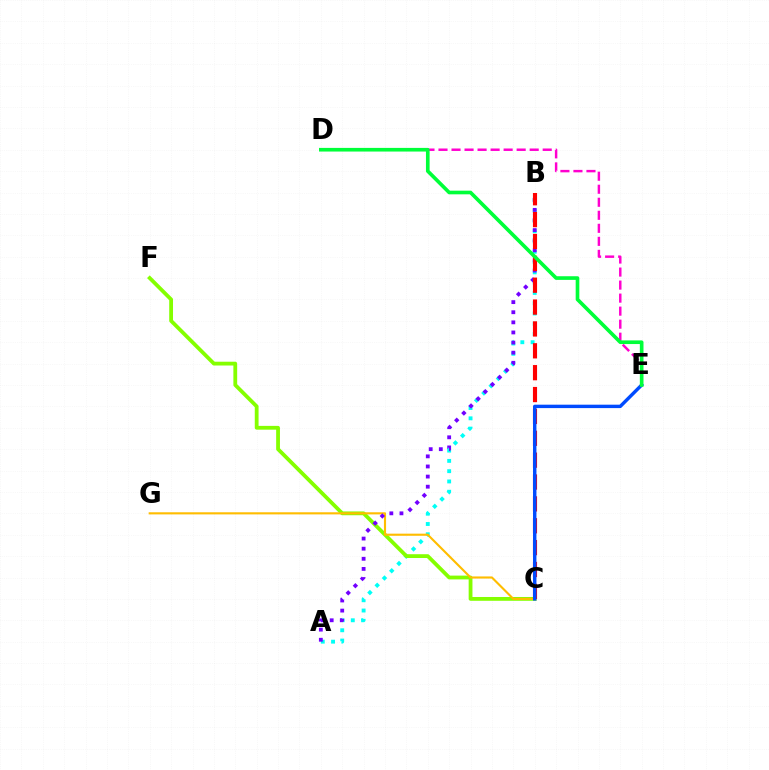{('A', 'B'): [{'color': '#00fff6', 'line_style': 'dotted', 'thickness': 2.79}, {'color': '#7200ff', 'line_style': 'dotted', 'thickness': 2.75}], ('C', 'F'): [{'color': '#84ff00', 'line_style': 'solid', 'thickness': 2.73}], ('C', 'G'): [{'color': '#ffbd00', 'line_style': 'solid', 'thickness': 1.53}], ('D', 'E'): [{'color': '#ff00cf', 'line_style': 'dashed', 'thickness': 1.77}, {'color': '#00ff39', 'line_style': 'solid', 'thickness': 2.63}], ('B', 'C'): [{'color': '#ff0000', 'line_style': 'dashed', 'thickness': 2.97}], ('C', 'E'): [{'color': '#004bff', 'line_style': 'solid', 'thickness': 2.46}]}